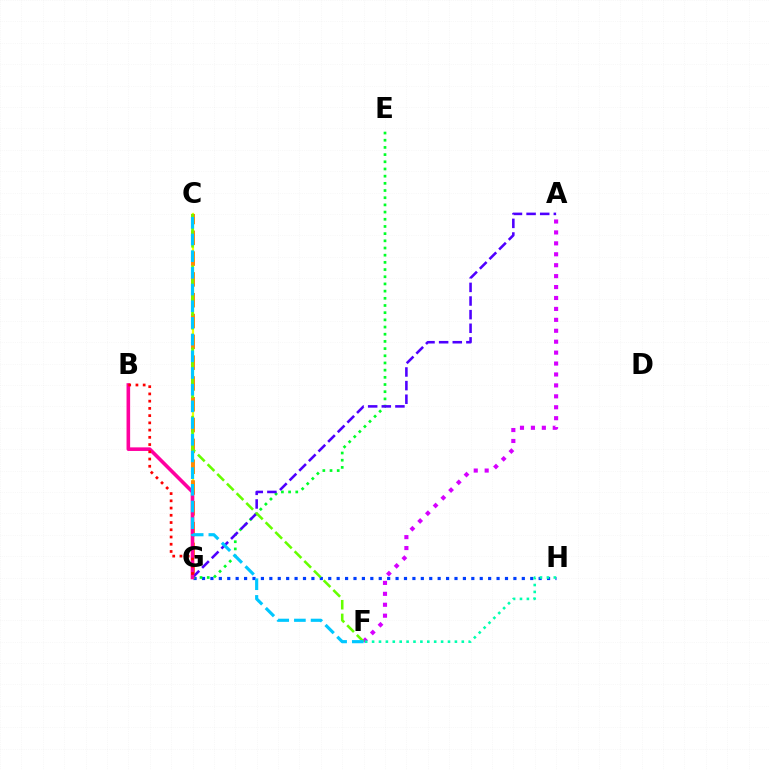{('C', 'G'): [{'color': '#eeff00', 'line_style': 'solid', 'thickness': 1.62}, {'color': '#ff8800', 'line_style': 'dashed', 'thickness': 2.83}], ('G', 'H'): [{'color': '#003fff', 'line_style': 'dotted', 'thickness': 2.29}], ('E', 'G'): [{'color': '#00ff27', 'line_style': 'dotted', 'thickness': 1.95}], ('A', 'G'): [{'color': '#4f00ff', 'line_style': 'dashed', 'thickness': 1.85}], ('A', 'F'): [{'color': '#d600ff', 'line_style': 'dotted', 'thickness': 2.97}], ('F', 'H'): [{'color': '#00ffaf', 'line_style': 'dotted', 'thickness': 1.87}], ('B', 'G'): [{'color': '#ff00a0', 'line_style': 'solid', 'thickness': 2.59}, {'color': '#ff0000', 'line_style': 'dotted', 'thickness': 1.97}], ('C', 'F'): [{'color': '#66ff00', 'line_style': 'dashed', 'thickness': 1.86}, {'color': '#00c7ff', 'line_style': 'dashed', 'thickness': 2.27}]}